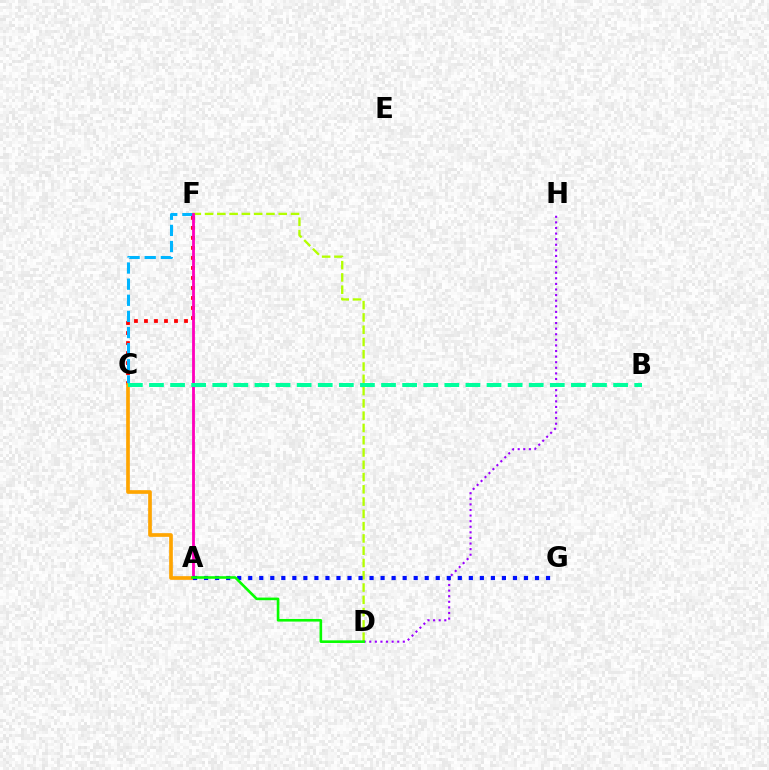{('D', 'F'): [{'color': '#b3ff00', 'line_style': 'dashed', 'thickness': 1.67}], ('C', 'F'): [{'color': '#ff0000', 'line_style': 'dotted', 'thickness': 2.72}, {'color': '#00b5ff', 'line_style': 'dashed', 'thickness': 2.19}], ('A', 'F'): [{'color': '#ff00bd', 'line_style': 'solid', 'thickness': 2.03}], ('D', 'H'): [{'color': '#9b00ff', 'line_style': 'dotted', 'thickness': 1.52}], ('A', 'C'): [{'color': '#ffa500', 'line_style': 'solid', 'thickness': 2.65}], ('A', 'G'): [{'color': '#0010ff', 'line_style': 'dotted', 'thickness': 3.0}], ('A', 'D'): [{'color': '#08ff00', 'line_style': 'solid', 'thickness': 1.88}], ('B', 'C'): [{'color': '#00ff9d', 'line_style': 'dashed', 'thickness': 2.87}]}